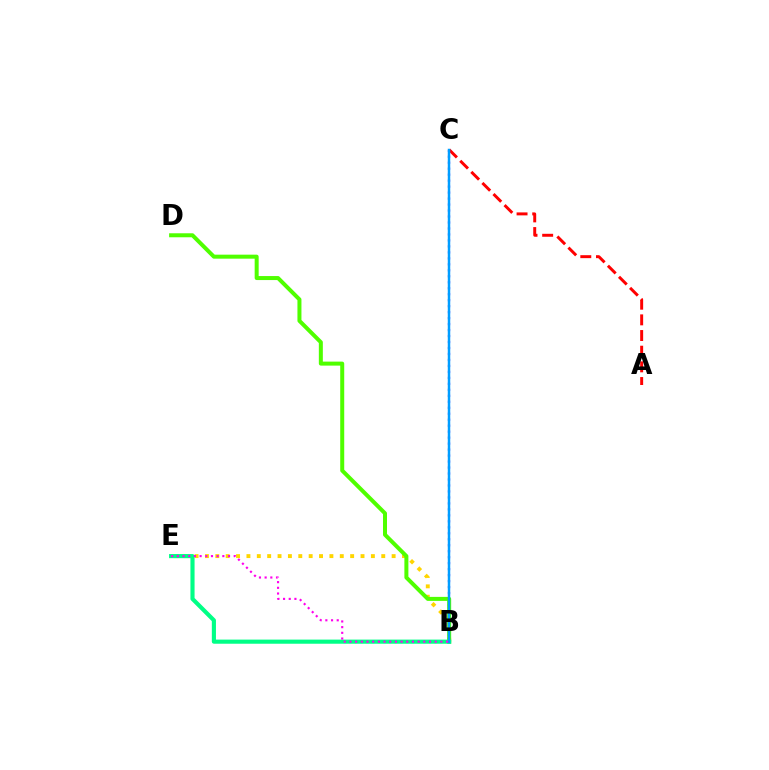{('B', 'E'): [{'color': '#ffd500', 'line_style': 'dotted', 'thickness': 2.82}, {'color': '#00ff86', 'line_style': 'solid', 'thickness': 2.97}, {'color': '#ff00ed', 'line_style': 'dotted', 'thickness': 1.54}], ('B', 'C'): [{'color': '#3700ff', 'line_style': 'dotted', 'thickness': 1.62}, {'color': '#009eff', 'line_style': 'solid', 'thickness': 1.79}], ('B', 'D'): [{'color': '#4fff00', 'line_style': 'solid', 'thickness': 2.88}], ('A', 'C'): [{'color': '#ff0000', 'line_style': 'dashed', 'thickness': 2.13}]}